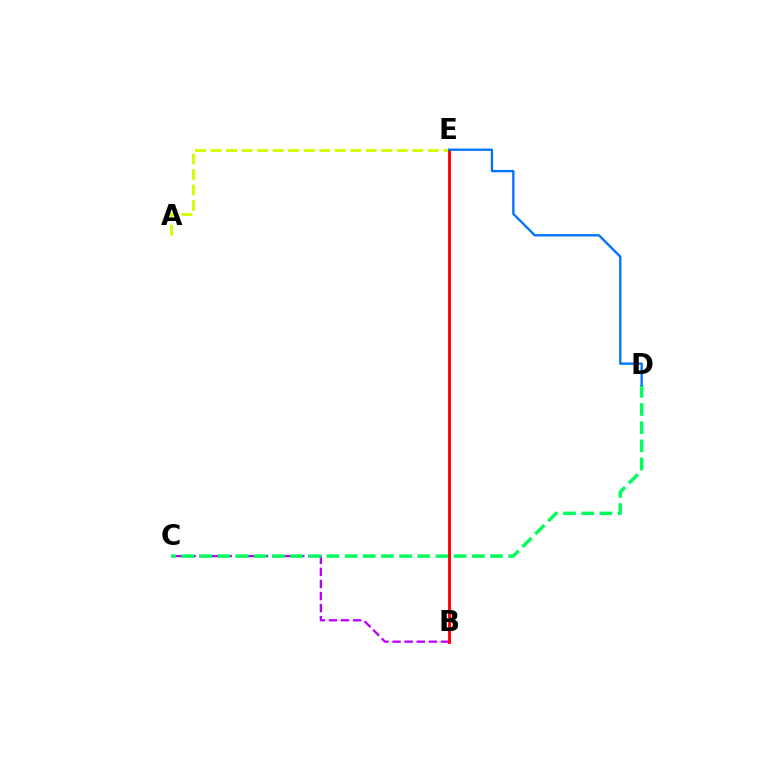{('B', 'C'): [{'color': '#b900ff', 'line_style': 'dashed', 'thickness': 1.64}], ('C', 'D'): [{'color': '#00ff5c', 'line_style': 'dashed', 'thickness': 2.47}], ('A', 'E'): [{'color': '#d1ff00', 'line_style': 'dashed', 'thickness': 2.11}], ('B', 'E'): [{'color': '#ff0000', 'line_style': 'solid', 'thickness': 2.07}], ('D', 'E'): [{'color': '#0074ff', 'line_style': 'solid', 'thickness': 1.69}]}